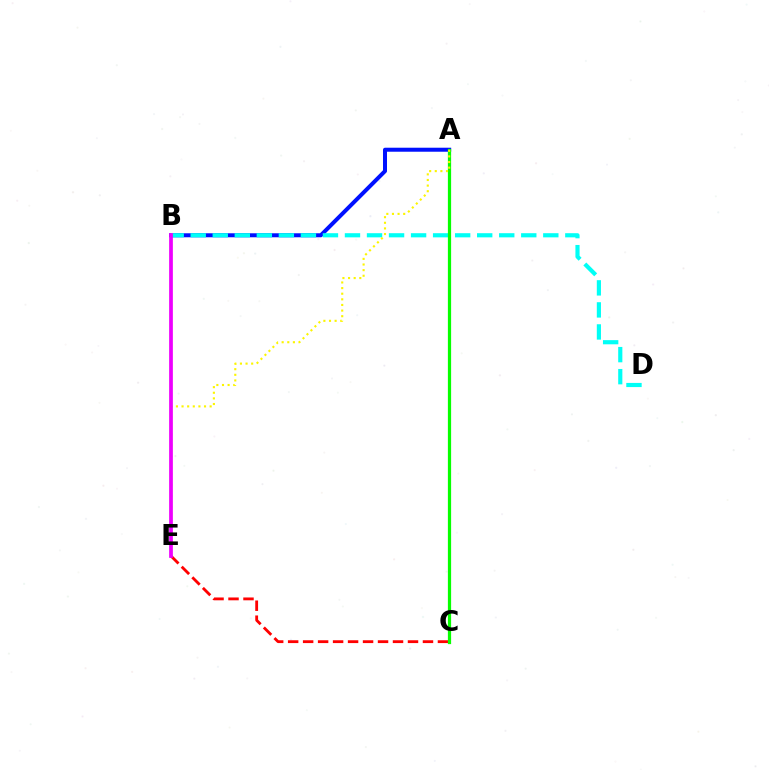{('A', 'B'): [{'color': '#0010ff', 'line_style': 'solid', 'thickness': 2.89}], ('C', 'E'): [{'color': '#ff0000', 'line_style': 'dashed', 'thickness': 2.04}], ('B', 'D'): [{'color': '#00fff6', 'line_style': 'dashed', 'thickness': 2.99}], ('A', 'C'): [{'color': '#08ff00', 'line_style': 'solid', 'thickness': 2.32}], ('A', 'E'): [{'color': '#fcf500', 'line_style': 'dotted', 'thickness': 1.53}], ('B', 'E'): [{'color': '#ee00ff', 'line_style': 'solid', 'thickness': 2.69}]}